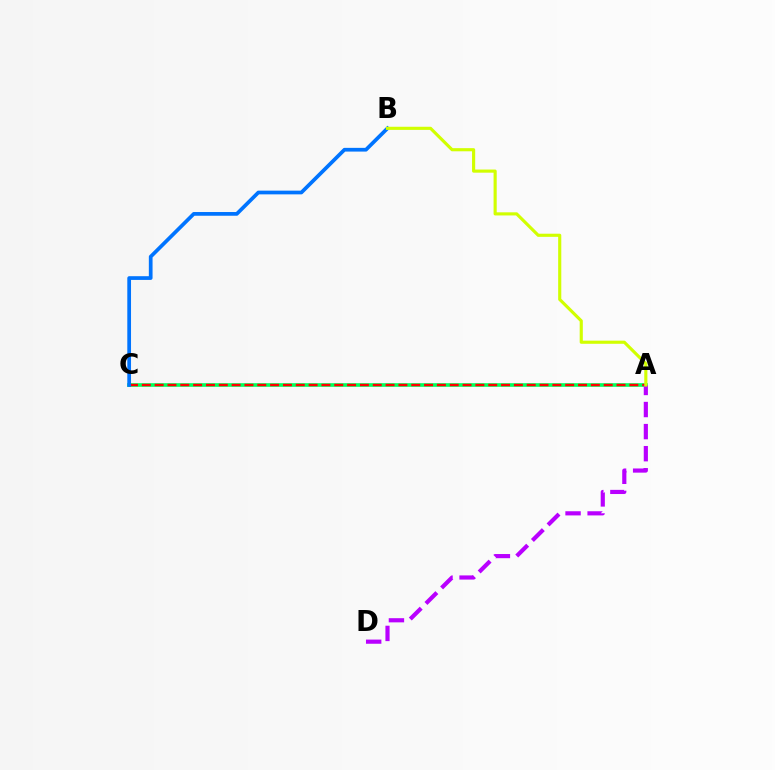{('A', 'C'): [{'color': '#00ff5c', 'line_style': 'solid', 'thickness': 2.62}, {'color': '#ff0000', 'line_style': 'dashed', 'thickness': 1.74}], ('B', 'C'): [{'color': '#0074ff', 'line_style': 'solid', 'thickness': 2.68}], ('A', 'D'): [{'color': '#b900ff', 'line_style': 'dashed', 'thickness': 3.0}], ('A', 'B'): [{'color': '#d1ff00', 'line_style': 'solid', 'thickness': 2.26}]}